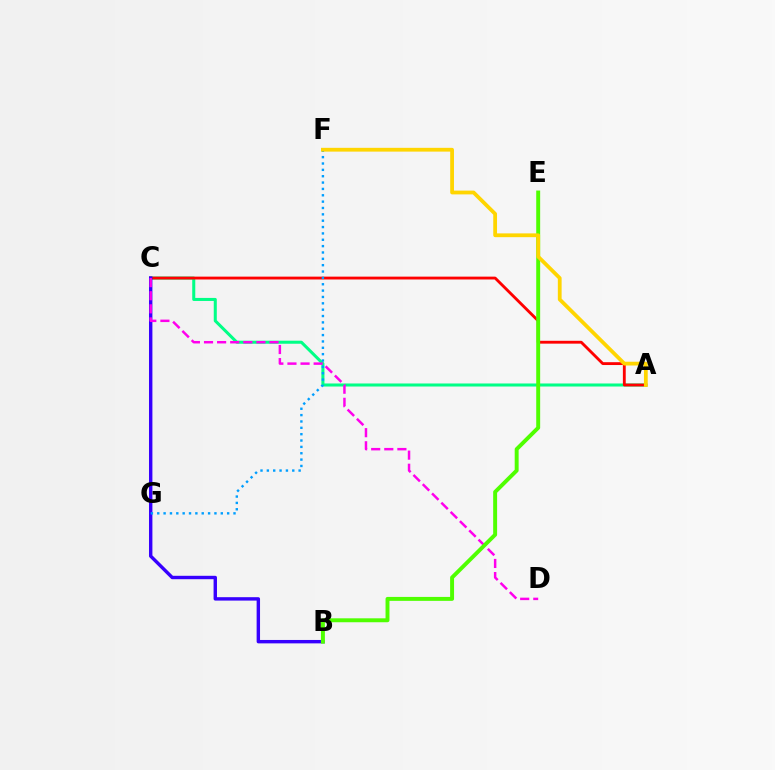{('A', 'C'): [{'color': '#00ff86', 'line_style': 'solid', 'thickness': 2.19}, {'color': '#ff0000', 'line_style': 'solid', 'thickness': 2.05}], ('B', 'C'): [{'color': '#3700ff', 'line_style': 'solid', 'thickness': 2.45}], ('C', 'D'): [{'color': '#ff00ed', 'line_style': 'dashed', 'thickness': 1.78}], ('B', 'E'): [{'color': '#4fff00', 'line_style': 'solid', 'thickness': 2.83}], ('F', 'G'): [{'color': '#009eff', 'line_style': 'dotted', 'thickness': 1.73}], ('A', 'F'): [{'color': '#ffd500', 'line_style': 'solid', 'thickness': 2.72}]}